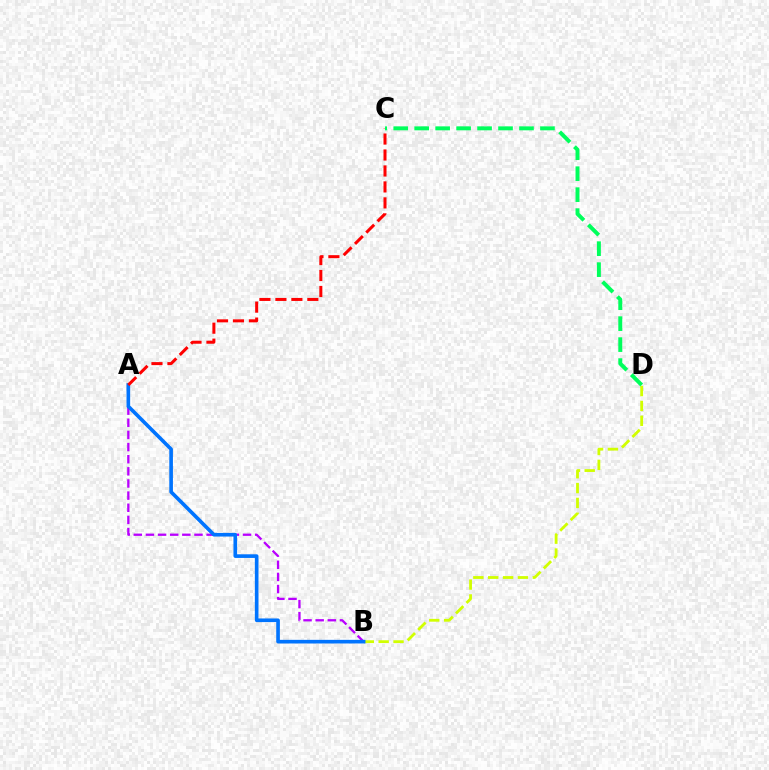{('A', 'B'): [{'color': '#b900ff', 'line_style': 'dashed', 'thickness': 1.65}, {'color': '#0074ff', 'line_style': 'solid', 'thickness': 2.62}], ('B', 'D'): [{'color': '#d1ff00', 'line_style': 'dashed', 'thickness': 2.02}], ('A', 'C'): [{'color': '#ff0000', 'line_style': 'dashed', 'thickness': 2.17}], ('C', 'D'): [{'color': '#00ff5c', 'line_style': 'dashed', 'thickness': 2.85}]}